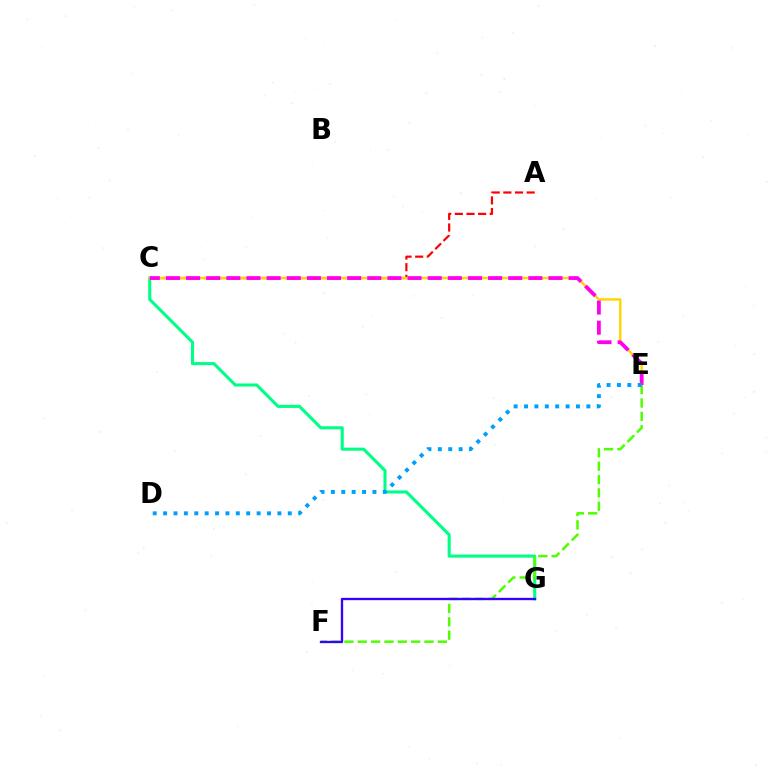{('A', 'C'): [{'color': '#ff0000', 'line_style': 'dashed', 'thickness': 1.58}], ('C', 'G'): [{'color': '#00ff86', 'line_style': 'solid', 'thickness': 2.23}], ('E', 'F'): [{'color': '#4fff00', 'line_style': 'dashed', 'thickness': 1.81}], ('C', 'E'): [{'color': '#ffd500', 'line_style': 'solid', 'thickness': 1.74}, {'color': '#ff00ed', 'line_style': 'dashed', 'thickness': 2.73}], ('F', 'G'): [{'color': '#3700ff', 'line_style': 'solid', 'thickness': 1.68}], ('D', 'E'): [{'color': '#009eff', 'line_style': 'dotted', 'thickness': 2.82}]}